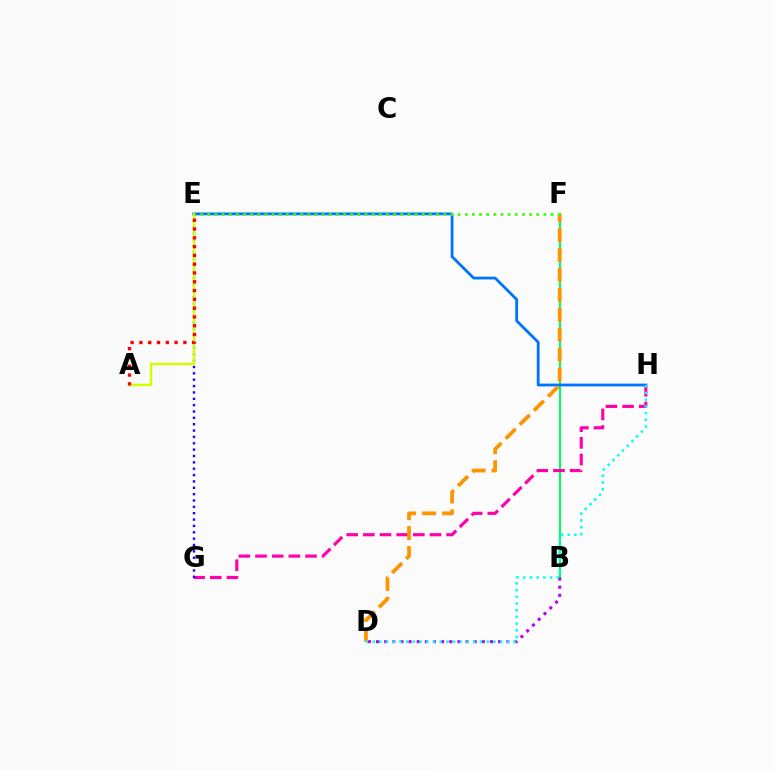{('B', 'F'): [{'color': '#00ff5c', 'line_style': 'solid', 'thickness': 1.54}], ('G', 'H'): [{'color': '#ff00ac', 'line_style': 'dashed', 'thickness': 2.26}], ('E', 'G'): [{'color': '#2500ff', 'line_style': 'dotted', 'thickness': 1.73}], ('E', 'H'): [{'color': '#0074ff', 'line_style': 'solid', 'thickness': 2.02}], ('B', 'D'): [{'color': '#b900ff', 'line_style': 'dotted', 'thickness': 2.21}], ('A', 'E'): [{'color': '#d1ff00', 'line_style': 'solid', 'thickness': 1.75}, {'color': '#ff0000', 'line_style': 'dotted', 'thickness': 2.39}], ('D', 'F'): [{'color': '#ff9400', 'line_style': 'dashed', 'thickness': 2.71}], ('E', 'F'): [{'color': '#3dff00', 'line_style': 'dotted', 'thickness': 1.94}], ('D', 'H'): [{'color': '#00fff6', 'line_style': 'dotted', 'thickness': 1.82}]}